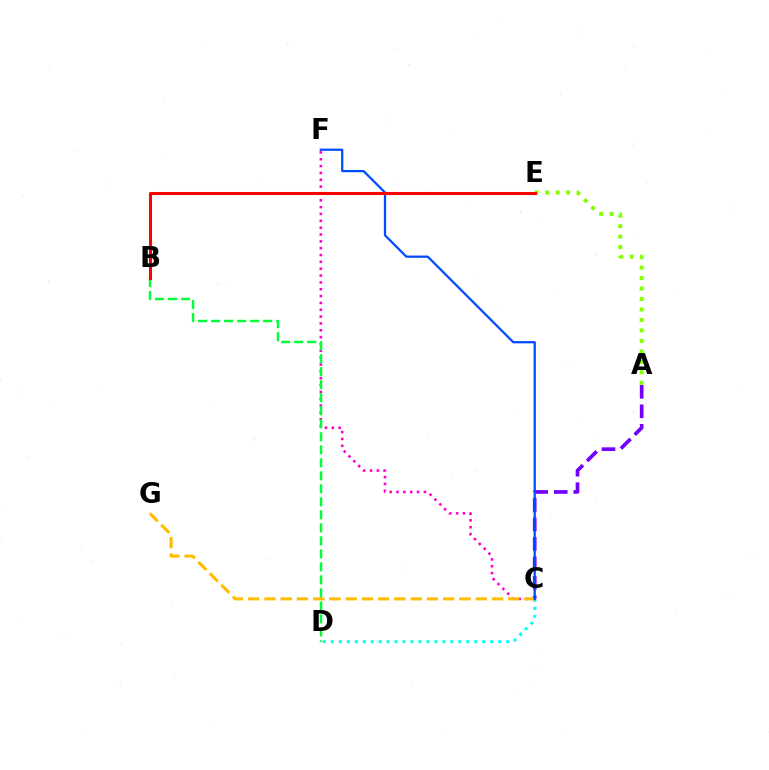{('C', 'F'): [{'color': '#ff00cf', 'line_style': 'dotted', 'thickness': 1.86}, {'color': '#004bff', 'line_style': 'solid', 'thickness': 1.62}], ('C', 'D'): [{'color': '#00fff6', 'line_style': 'dotted', 'thickness': 2.17}], ('B', 'D'): [{'color': '#00ff39', 'line_style': 'dashed', 'thickness': 1.77}], ('A', 'C'): [{'color': '#7200ff', 'line_style': 'dashed', 'thickness': 2.65}], ('C', 'G'): [{'color': '#ffbd00', 'line_style': 'dashed', 'thickness': 2.21}], ('A', 'E'): [{'color': '#84ff00', 'line_style': 'dotted', 'thickness': 2.85}], ('B', 'E'): [{'color': '#ff0000', 'line_style': 'solid', 'thickness': 2.19}]}